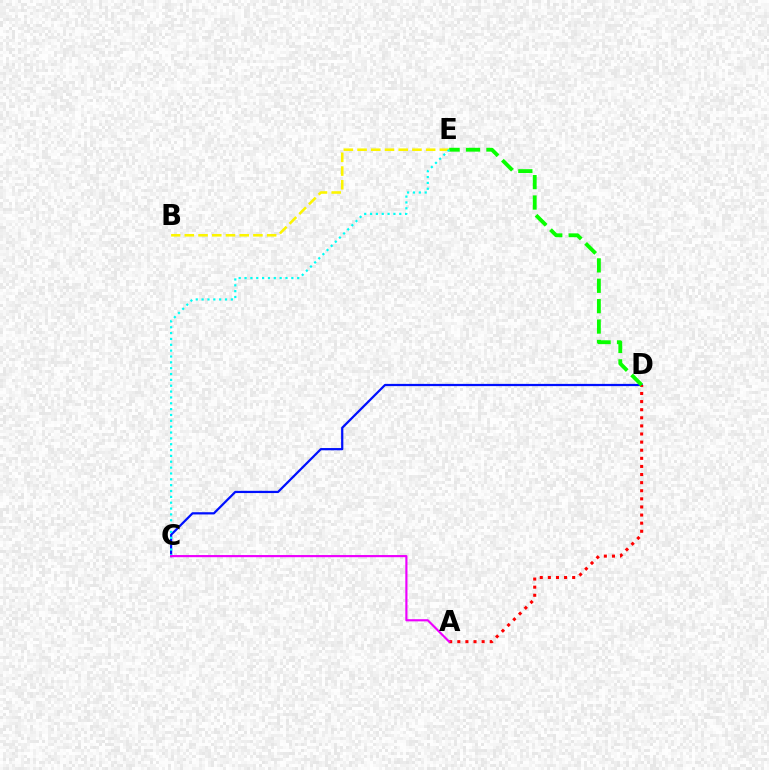{('C', 'D'): [{'color': '#0010ff', 'line_style': 'solid', 'thickness': 1.61}], ('A', 'D'): [{'color': '#ff0000', 'line_style': 'dotted', 'thickness': 2.2}], ('B', 'E'): [{'color': '#fcf500', 'line_style': 'dashed', 'thickness': 1.86}], ('D', 'E'): [{'color': '#08ff00', 'line_style': 'dashed', 'thickness': 2.77}], ('C', 'E'): [{'color': '#00fff6', 'line_style': 'dotted', 'thickness': 1.59}], ('A', 'C'): [{'color': '#ee00ff', 'line_style': 'solid', 'thickness': 1.56}]}